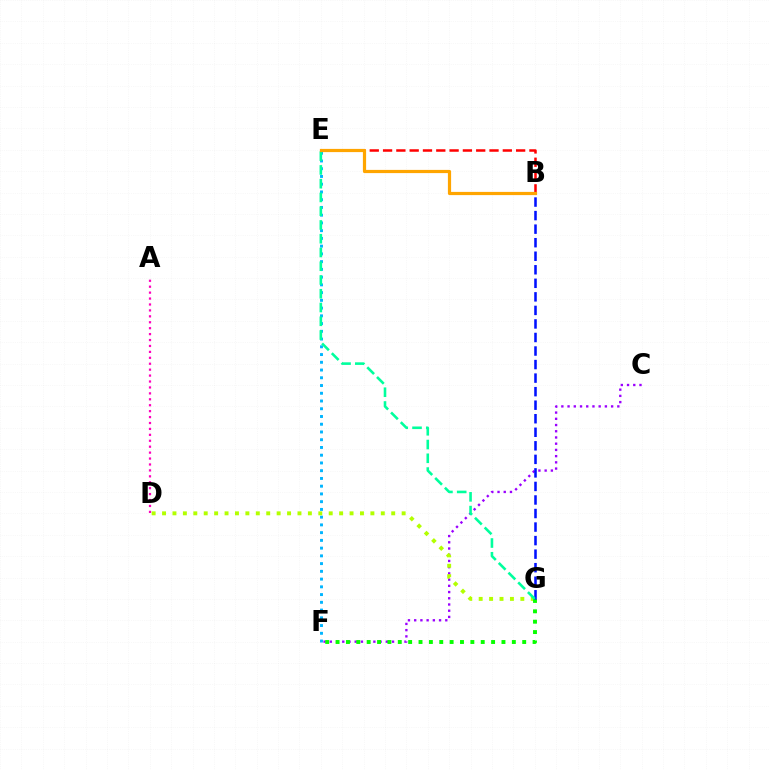{('E', 'F'): [{'color': '#00b5ff', 'line_style': 'dotted', 'thickness': 2.1}], ('A', 'D'): [{'color': '#ff00bd', 'line_style': 'dotted', 'thickness': 1.61}], ('C', 'F'): [{'color': '#9b00ff', 'line_style': 'dotted', 'thickness': 1.69}], ('D', 'G'): [{'color': '#b3ff00', 'line_style': 'dotted', 'thickness': 2.83}], ('F', 'G'): [{'color': '#08ff00', 'line_style': 'dotted', 'thickness': 2.82}], ('B', 'G'): [{'color': '#0010ff', 'line_style': 'dashed', 'thickness': 1.84}], ('B', 'E'): [{'color': '#ff0000', 'line_style': 'dashed', 'thickness': 1.81}, {'color': '#ffa500', 'line_style': 'solid', 'thickness': 2.31}], ('E', 'G'): [{'color': '#00ff9d', 'line_style': 'dashed', 'thickness': 1.87}]}